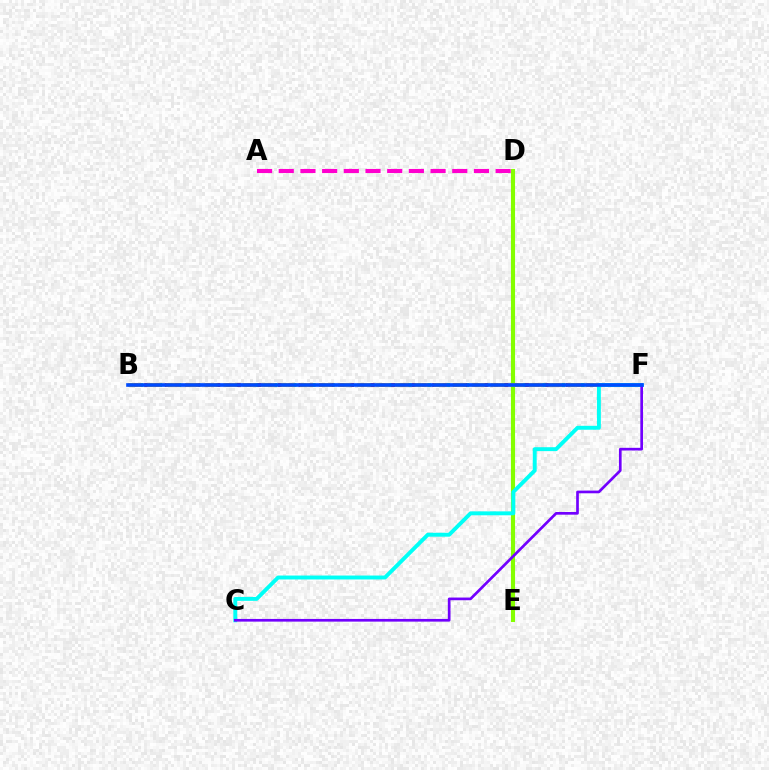{('B', 'F'): [{'color': '#00ff39', 'line_style': 'dotted', 'thickness': 2.61}, {'color': '#ff0000', 'line_style': 'dotted', 'thickness': 2.8}, {'color': '#ffbd00', 'line_style': 'dashed', 'thickness': 2.59}, {'color': '#004bff', 'line_style': 'solid', 'thickness': 2.62}], ('A', 'D'): [{'color': '#ff00cf', 'line_style': 'dashed', 'thickness': 2.95}], ('D', 'E'): [{'color': '#84ff00', 'line_style': 'solid', 'thickness': 2.96}], ('C', 'F'): [{'color': '#00fff6', 'line_style': 'solid', 'thickness': 2.82}, {'color': '#7200ff', 'line_style': 'solid', 'thickness': 1.93}]}